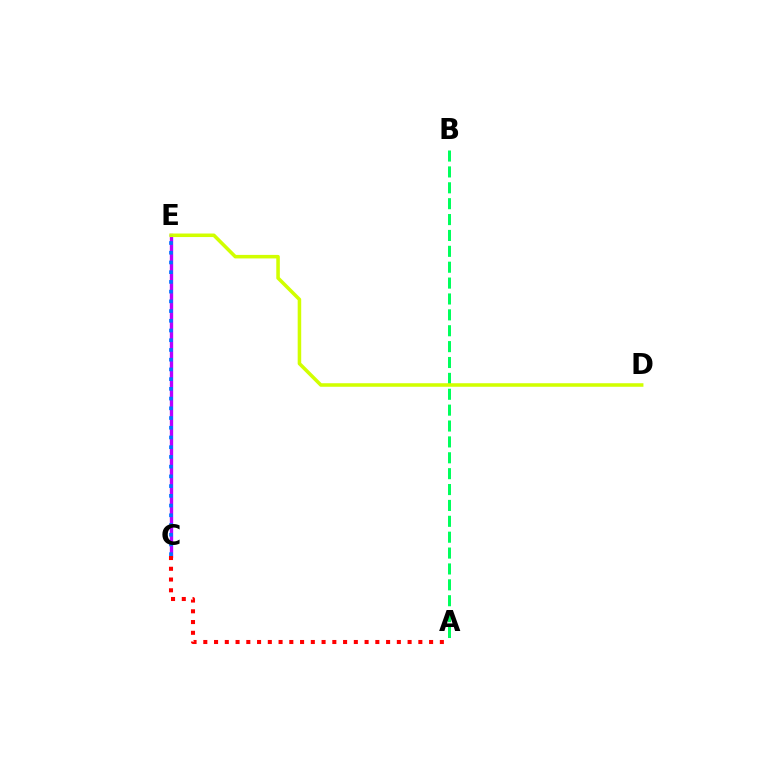{('C', 'E'): [{'color': '#b900ff', 'line_style': 'solid', 'thickness': 2.4}, {'color': '#0074ff', 'line_style': 'dotted', 'thickness': 2.64}], ('A', 'B'): [{'color': '#00ff5c', 'line_style': 'dashed', 'thickness': 2.16}], ('D', 'E'): [{'color': '#d1ff00', 'line_style': 'solid', 'thickness': 2.55}], ('A', 'C'): [{'color': '#ff0000', 'line_style': 'dotted', 'thickness': 2.92}]}